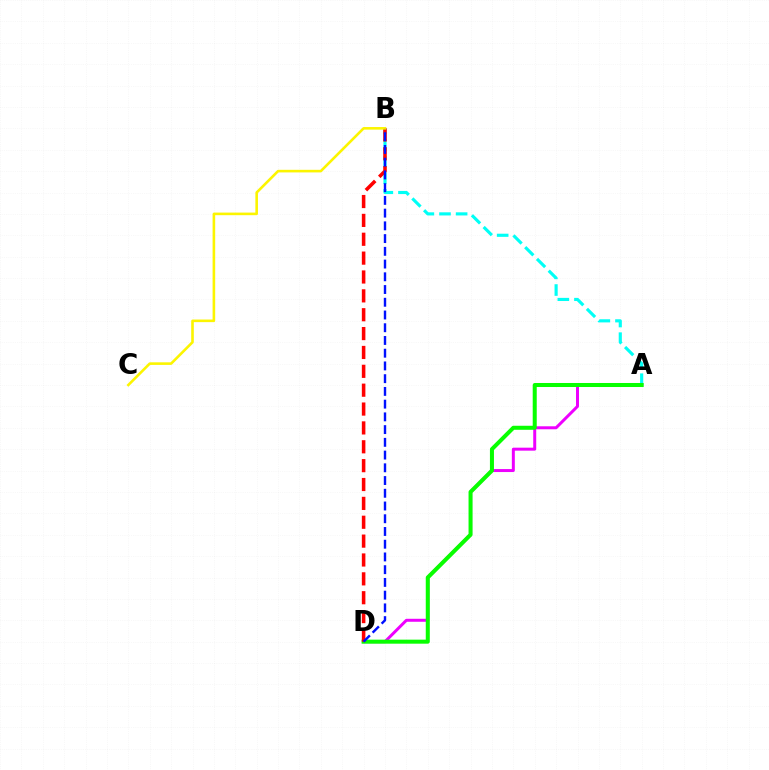{('A', 'D'): [{'color': '#ee00ff', 'line_style': 'solid', 'thickness': 2.15}, {'color': '#08ff00', 'line_style': 'solid', 'thickness': 2.9}], ('A', 'B'): [{'color': '#00fff6', 'line_style': 'dashed', 'thickness': 2.26}], ('B', 'D'): [{'color': '#ff0000', 'line_style': 'dashed', 'thickness': 2.56}, {'color': '#0010ff', 'line_style': 'dashed', 'thickness': 1.73}], ('B', 'C'): [{'color': '#fcf500', 'line_style': 'solid', 'thickness': 1.87}]}